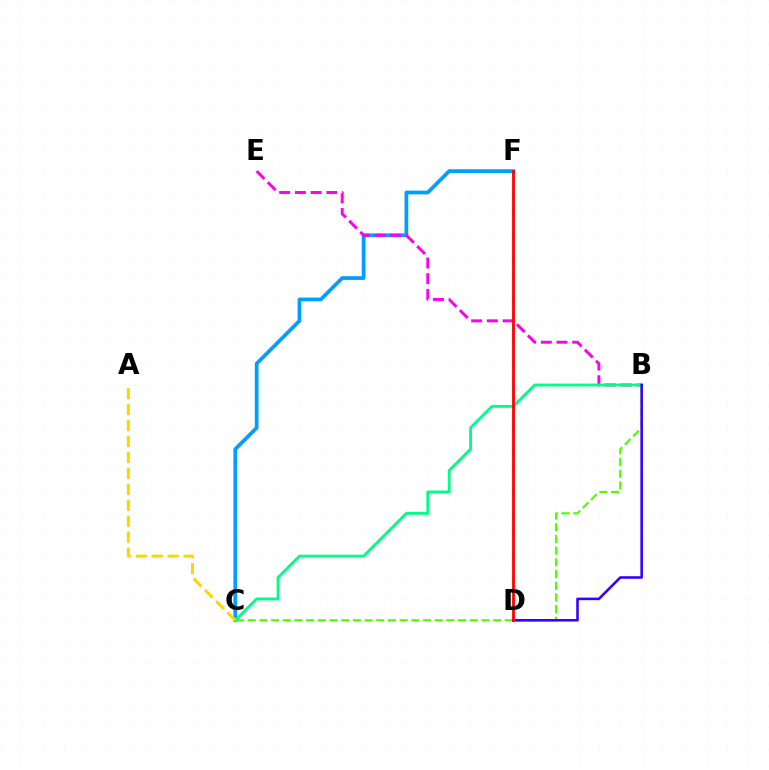{('C', 'F'): [{'color': '#009eff', 'line_style': 'solid', 'thickness': 2.7}], ('B', 'C'): [{'color': '#4fff00', 'line_style': 'dashed', 'thickness': 1.59}, {'color': '#00ff86', 'line_style': 'solid', 'thickness': 2.07}], ('B', 'E'): [{'color': '#ff00ed', 'line_style': 'dashed', 'thickness': 2.13}], ('B', 'D'): [{'color': '#3700ff', 'line_style': 'solid', 'thickness': 1.85}], ('A', 'C'): [{'color': '#ffd500', 'line_style': 'dashed', 'thickness': 2.17}], ('D', 'F'): [{'color': '#ff0000', 'line_style': 'solid', 'thickness': 2.02}]}